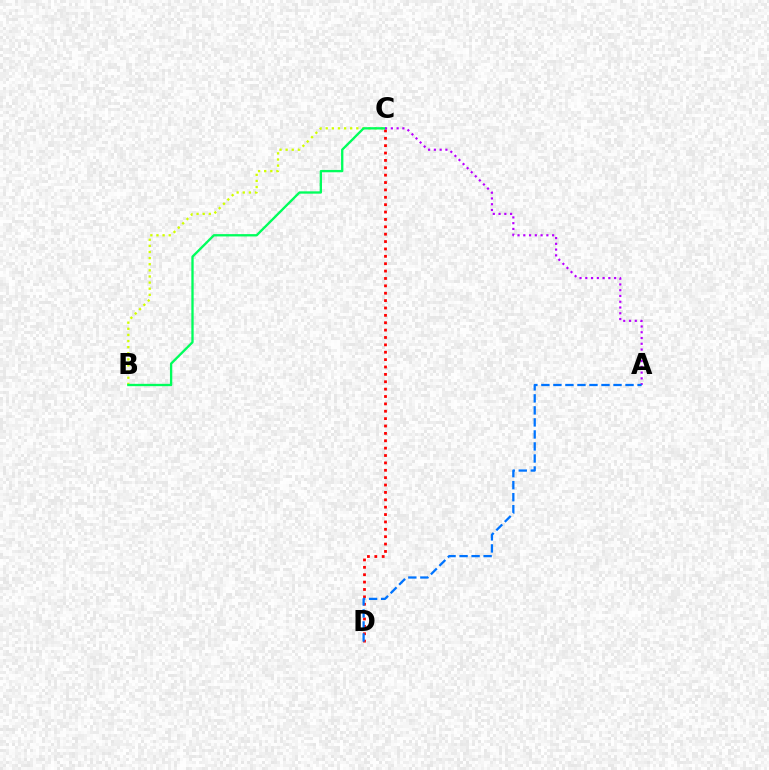{('C', 'D'): [{'color': '#ff0000', 'line_style': 'dotted', 'thickness': 2.0}], ('B', 'C'): [{'color': '#d1ff00', 'line_style': 'dotted', 'thickness': 1.66}, {'color': '#00ff5c', 'line_style': 'solid', 'thickness': 1.68}], ('A', 'C'): [{'color': '#b900ff', 'line_style': 'dotted', 'thickness': 1.57}], ('A', 'D'): [{'color': '#0074ff', 'line_style': 'dashed', 'thickness': 1.63}]}